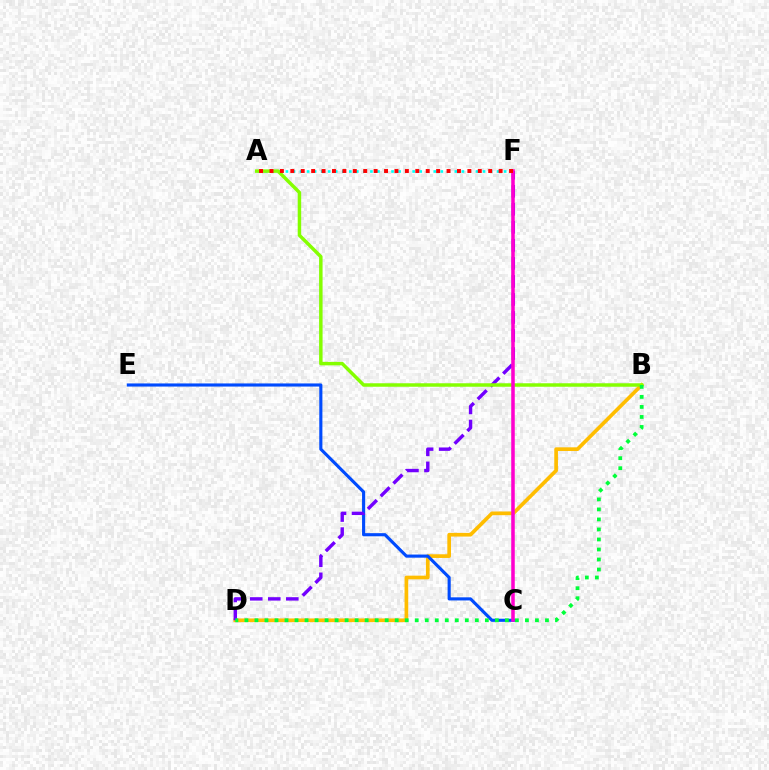{('B', 'D'): [{'color': '#ffbd00', 'line_style': 'solid', 'thickness': 2.65}, {'color': '#00ff39', 'line_style': 'dotted', 'thickness': 2.72}], ('C', 'E'): [{'color': '#004bff', 'line_style': 'solid', 'thickness': 2.25}], ('A', 'F'): [{'color': '#00fff6', 'line_style': 'dotted', 'thickness': 1.91}, {'color': '#ff0000', 'line_style': 'dotted', 'thickness': 2.83}], ('D', 'F'): [{'color': '#7200ff', 'line_style': 'dashed', 'thickness': 2.45}], ('A', 'B'): [{'color': '#84ff00', 'line_style': 'solid', 'thickness': 2.5}], ('C', 'F'): [{'color': '#ff00cf', 'line_style': 'solid', 'thickness': 2.54}]}